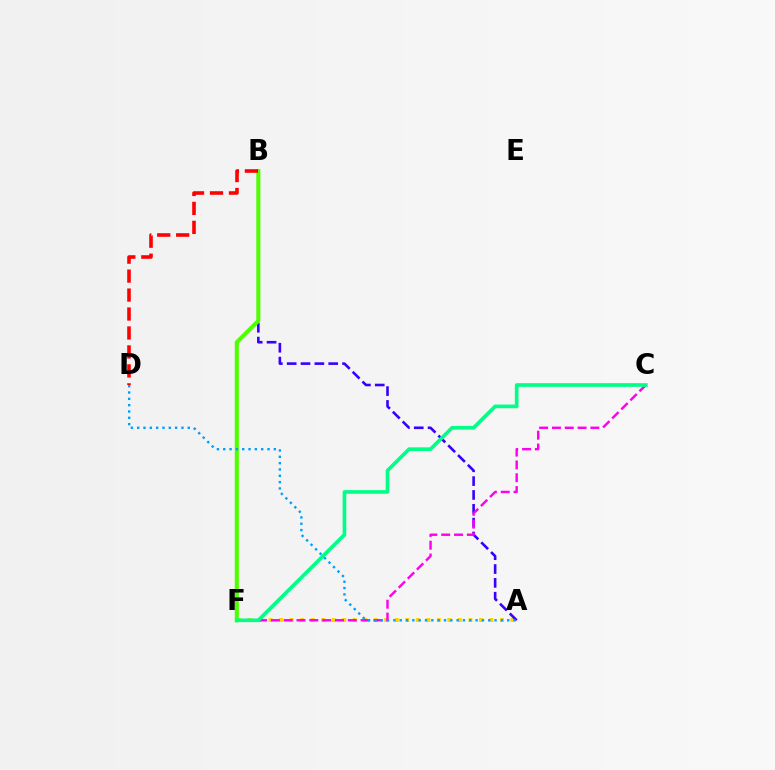{('A', 'F'): [{'color': '#ffd500', 'line_style': 'dotted', 'thickness': 2.86}], ('A', 'B'): [{'color': '#3700ff', 'line_style': 'dashed', 'thickness': 1.88}], ('B', 'F'): [{'color': '#4fff00', 'line_style': 'solid', 'thickness': 2.93}], ('C', 'F'): [{'color': '#ff00ed', 'line_style': 'dashed', 'thickness': 1.74}, {'color': '#00ff86', 'line_style': 'solid', 'thickness': 2.64}], ('A', 'D'): [{'color': '#009eff', 'line_style': 'dotted', 'thickness': 1.72}], ('B', 'D'): [{'color': '#ff0000', 'line_style': 'dashed', 'thickness': 2.58}]}